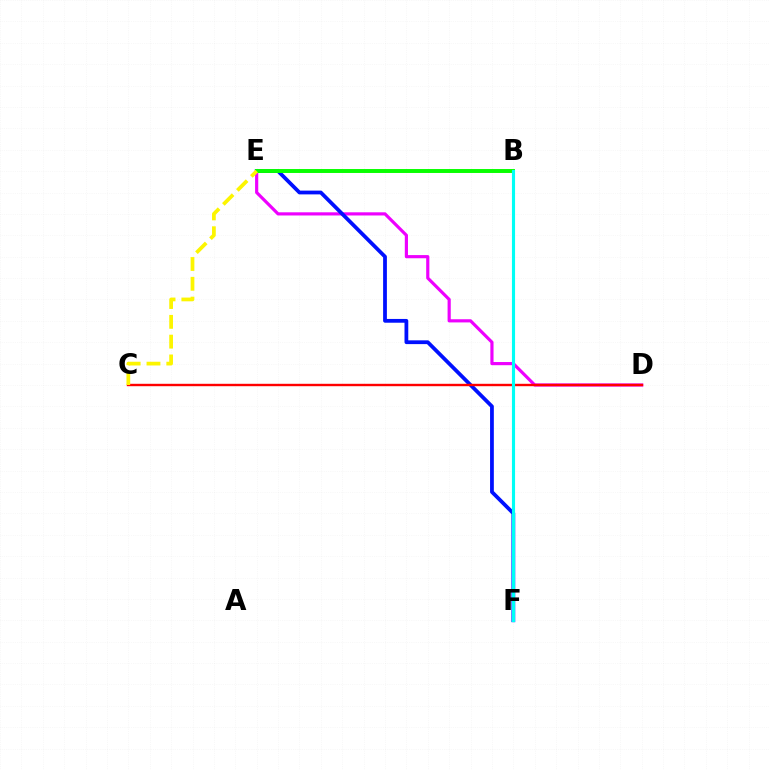{('D', 'E'): [{'color': '#ee00ff', 'line_style': 'solid', 'thickness': 2.28}], ('E', 'F'): [{'color': '#0010ff', 'line_style': 'solid', 'thickness': 2.72}], ('C', 'D'): [{'color': '#ff0000', 'line_style': 'solid', 'thickness': 1.73}], ('B', 'E'): [{'color': '#08ff00', 'line_style': 'solid', 'thickness': 2.84}], ('B', 'F'): [{'color': '#00fff6', 'line_style': 'solid', 'thickness': 2.25}], ('C', 'E'): [{'color': '#fcf500', 'line_style': 'dashed', 'thickness': 2.69}]}